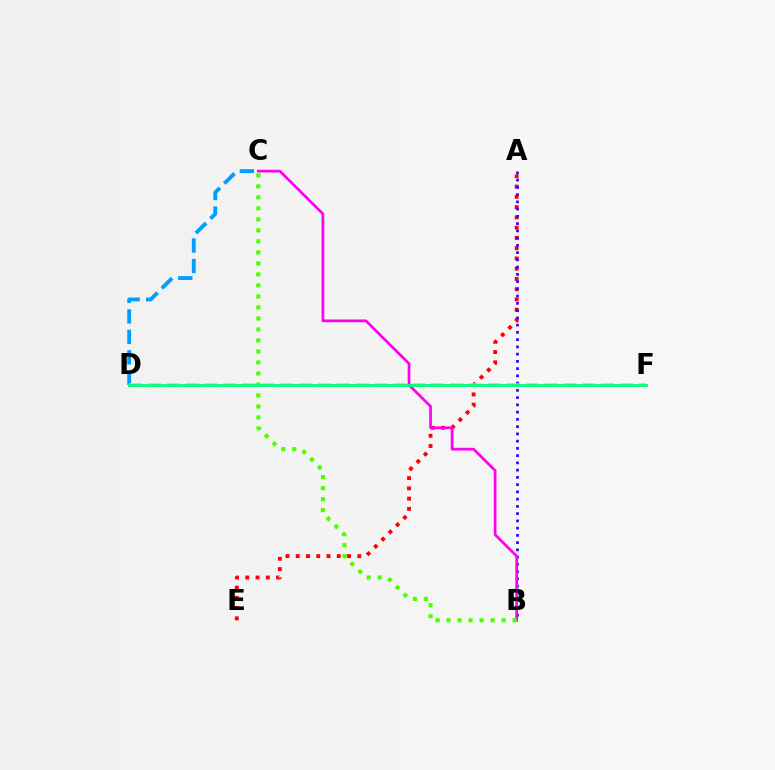{('C', 'D'): [{'color': '#009eff', 'line_style': 'dashed', 'thickness': 2.78}], ('A', 'E'): [{'color': '#ff0000', 'line_style': 'dotted', 'thickness': 2.79}], ('A', 'B'): [{'color': '#3700ff', 'line_style': 'dotted', 'thickness': 1.97}], ('D', 'F'): [{'color': '#ffd500', 'line_style': 'dashed', 'thickness': 2.56}, {'color': '#00ff86', 'line_style': 'solid', 'thickness': 2.03}], ('B', 'C'): [{'color': '#ff00ed', 'line_style': 'solid', 'thickness': 1.95}, {'color': '#4fff00', 'line_style': 'dotted', 'thickness': 2.99}]}